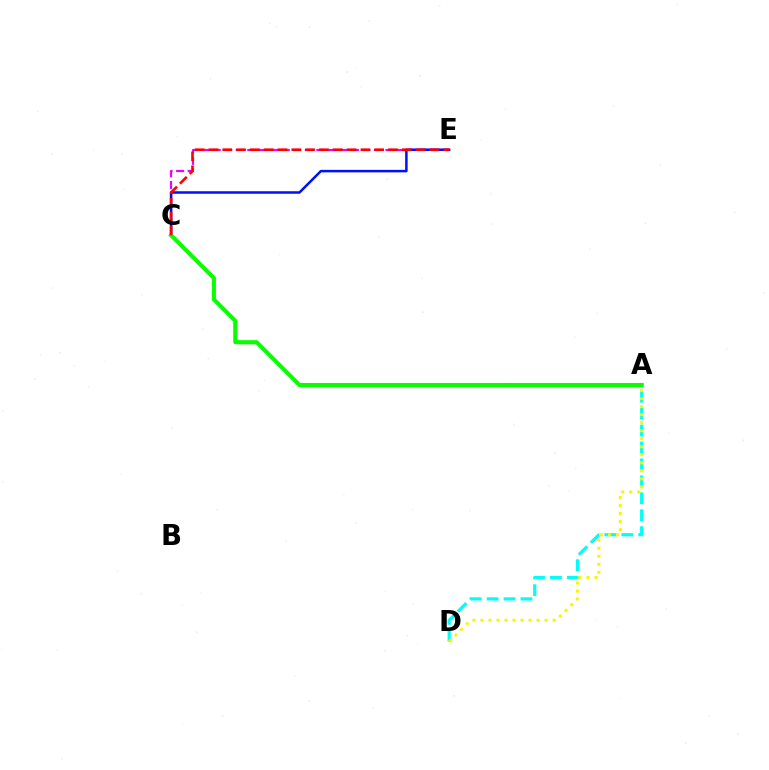{('C', 'E'): [{'color': '#ee00ff', 'line_style': 'dashed', 'thickness': 1.56}, {'color': '#0010ff', 'line_style': 'solid', 'thickness': 1.81}, {'color': '#ff0000', 'line_style': 'dashed', 'thickness': 1.88}], ('A', 'D'): [{'color': '#00fff6', 'line_style': 'dashed', 'thickness': 2.3}, {'color': '#fcf500', 'line_style': 'dotted', 'thickness': 2.18}], ('A', 'C'): [{'color': '#08ff00', 'line_style': 'solid', 'thickness': 2.95}]}